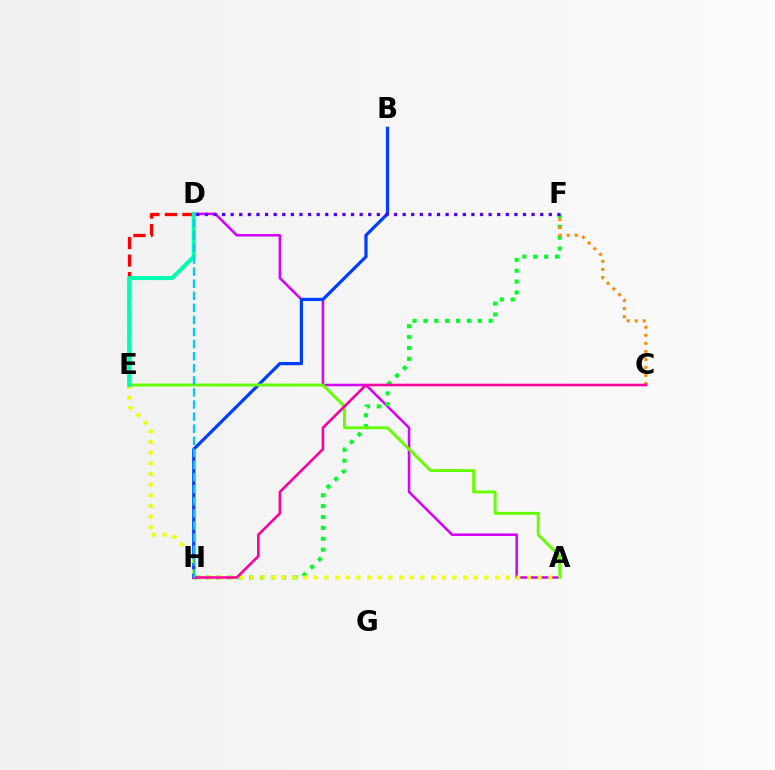{('A', 'D'): [{'color': '#d600ff', 'line_style': 'solid', 'thickness': 1.83}], ('B', 'H'): [{'color': '#003fff', 'line_style': 'solid', 'thickness': 2.33}], ('F', 'H'): [{'color': '#00ff27', 'line_style': 'dotted', 'thickness': 2.95}], ('A', 'E'): [{'color': '#66ff00', 'line_style': 'solid', 'thickness': 2.1}, {'color': '#eeff00', 'line_style': 'dotted', 'thickness': 2.9}], ('D', 'E'): [{'color': '#ff0000', 'line_style': 'dashed', 'thickness': 2.38}, {'color': '#00ffaf', 'line_style': 'solid', 'thickness': 2.92}], ('C', 'F'): [{'color': '#ff8800', 'line_style': 'dotted', 'thickness': 2.18}], ('D', 'F'): [{'color': '#4f00ff', 'line_style': 'dotted', 'thickness': 2.34}], ('C', 'H'): [{'color': '#ff00a0', 'line_style': 'solid', 'thickness': 1.87}], ('D', 'H'): [{'color': '#00c7ff', 'line_style': 'dashed', 'thickness': 1.64}]}